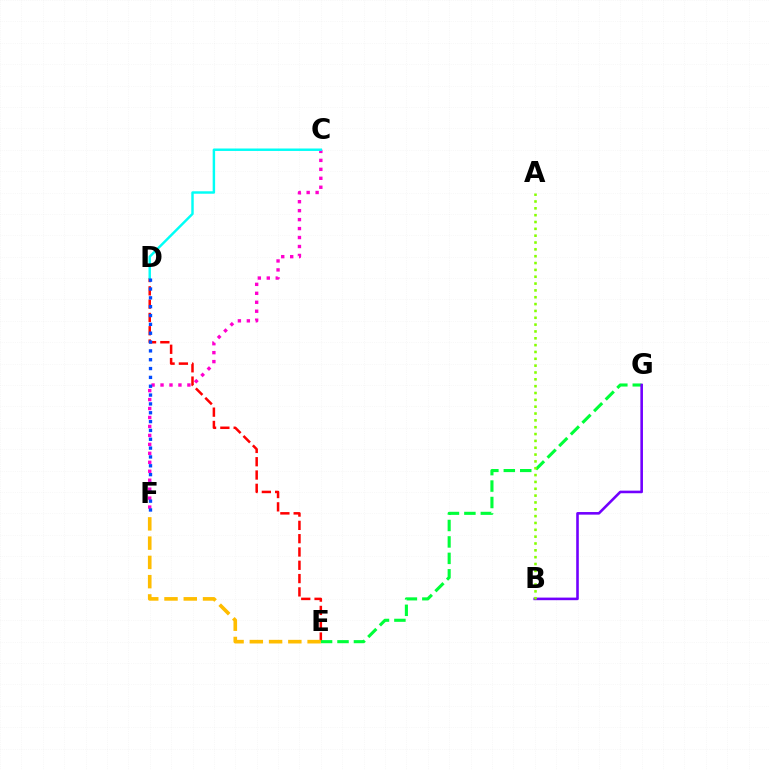{('C', 'F'): [{'color': '#ff00cf', 'line_style': 'dotted', 'thickness': 2.43}], ('D', 'E'): [{'color': '#ff0000', 'line_style': 'dashed', 'thickness': 1.81}], ('E', 'G'): [{'color': '#00ff39', 'line_style': 'dashed', 'thickness': 2.23}], ('B', 'G'): [{'color': '#7200ff', 'line_style': 'solid', 'thickness': 1.87}], ('E', 'F'): [{'color': '#ffbd00', 'line_style': 'dashed', 'thickness': 2.62}], ('A', 'B'): [{'color': '#84ff00', 'line_style': 'dotted', 'thickness': 1.86}], ('C', 'D'): [{'color': '#00fff6', 'line_style': 'solid', 'thickness': 1.76}], ('D', 'F'): [{'color': '#004bff', 'line_style': 'dotted', 'thickness': 2.4}]}